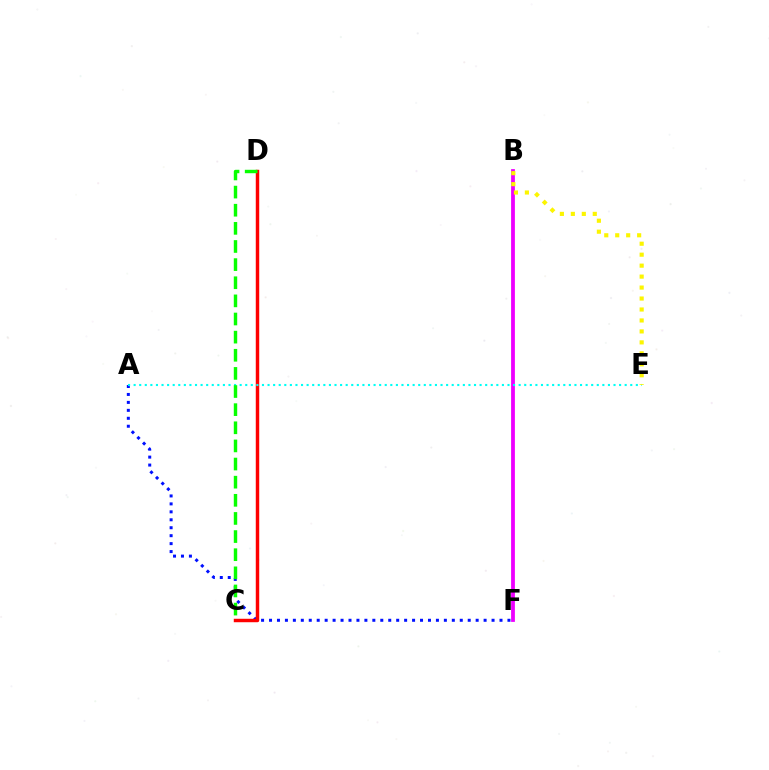{('A', 'F'): [{'color': '#0010ff', 'line_style': 'dotted', 'thickness': 2.16}], ('B', 'F'): [{'color': '#ee00ff', 'line_style': 'solid', 'thickness': 2.73}], ('C', 'D'): [{'color': '#ff0000', 'line_style': 'solid', 'thickness': 2.49}, {'color': '#08ff00', 'line_style': 'dashed', 'thickness': 2.46}], ('A', 'E'): [{'color': '#00fff6', 'line_style': 'dotted', 'thickness': 1.52}], ('B', 'E'): [{'color': '#fcf500', 'line_style': 'dotted', 'thickness': 2.98}]}